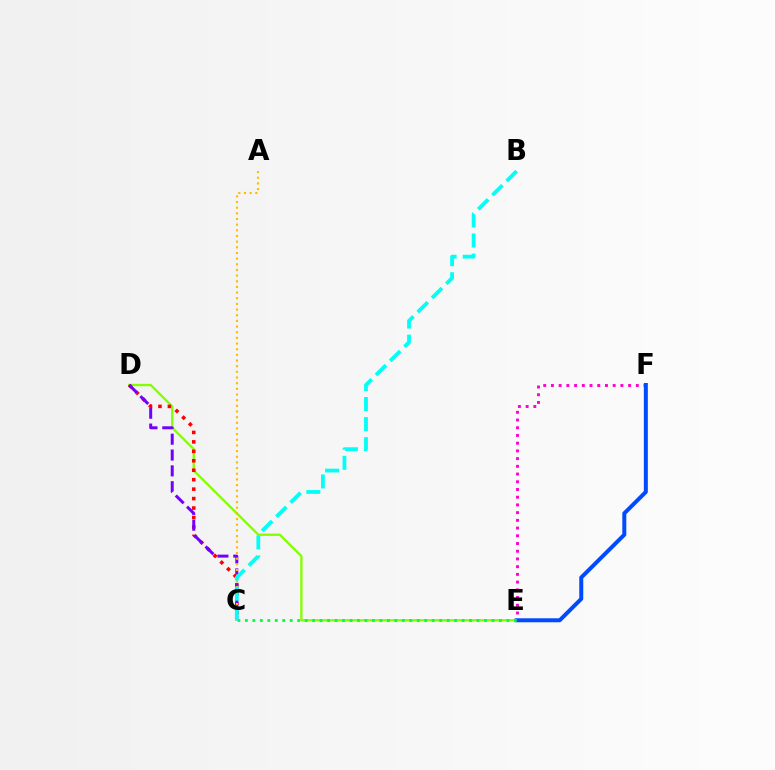{('D', 'E'): [{'color': '#84ff00', 'line_style': 'solid', 'thickness': 1.68}], ('E', 'F'): [{'color': '#ff00cf', 'line_style': 'dotted', 'thickness': 2.1}, {'color': '#004bff', 'line_style': 'solid', 'thickness': 2.87}], ('C', 'D'): [{'color': '#ff0000', 'line_style': 'dotted', 'thickness': 2.57}, {'color': '#7200ff', 'line_style': 'dashed', 'thickness': 2.15}], ('A', 'C'): [{'color': '#ffbd00', 'line_style': 'dotted', 'thickness': 1.54}], ('C', 'E'): [{'color': '#00ff39', 'line_style': 'dotted', 'thickness': 2.03}], ('B', 'C'): [{'color': '#00fff6', 'line_style': 'dashed', 'thickness': 2.73}]}